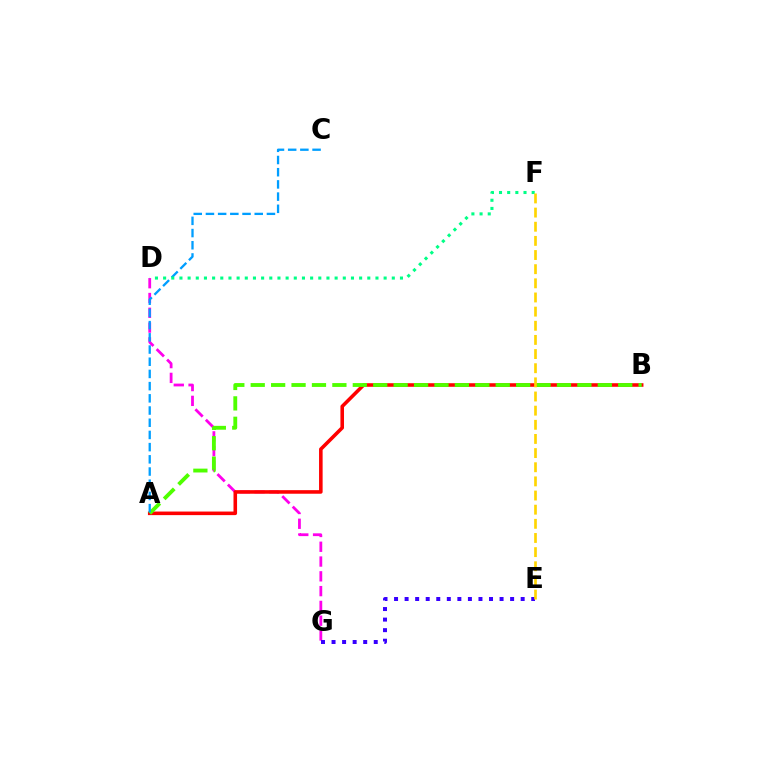{('D', 'G'): [{'color': '#ff00ed', 'line_style': 'dashed', 'thickness': 2.01}], ('A', 'B'): [{'color': '#ff0000', 'line_style': 'solid', 'thickness': 2.57}, {'color': '#4fff00', 'line_style': 'dashed', 'thickness': 2.77}], ('A', 'C'): [{'color': '#009eff', 'line_style': 'dashed', 'thickness': 1.66}], ('D', 'F'): [{'color': '#00ff86', 'line_style': 'dotted', 'thickness': 2.22}], ('E', 'G'): [{'color': '#3700ff', 'line_style': 'dotted', 'thickness': 2.87}], ('E', 'F'): [{'color': '#ffd500', 'line_style': 'dashed', 'thickness': 1.92}]}